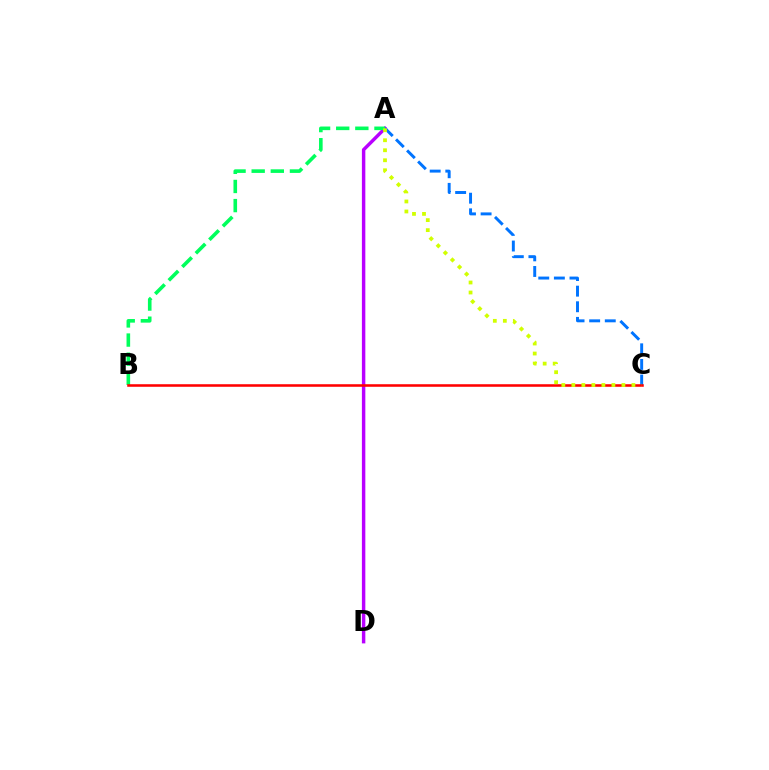{('A', 'D'): [{'color': '#b900ff', 'line_style': 'solid', 'thickness': 2.48}], ('A', 'B'): [{'color': '#00ff5c', 'line_style': 'dashed', 'thickness': 2.6}], ('A', 'C'): [{'color': '#0074ff', 'line_style': 'dashed', 'thickness': 2.12}, {'color': '#d1ff00', 'line_style': 'dotted', 'thickness': 2.72}], ('B', 'C'): [{'color': '#ff0000', 'line_style': 'solid', 'thickness': 1.84}]}